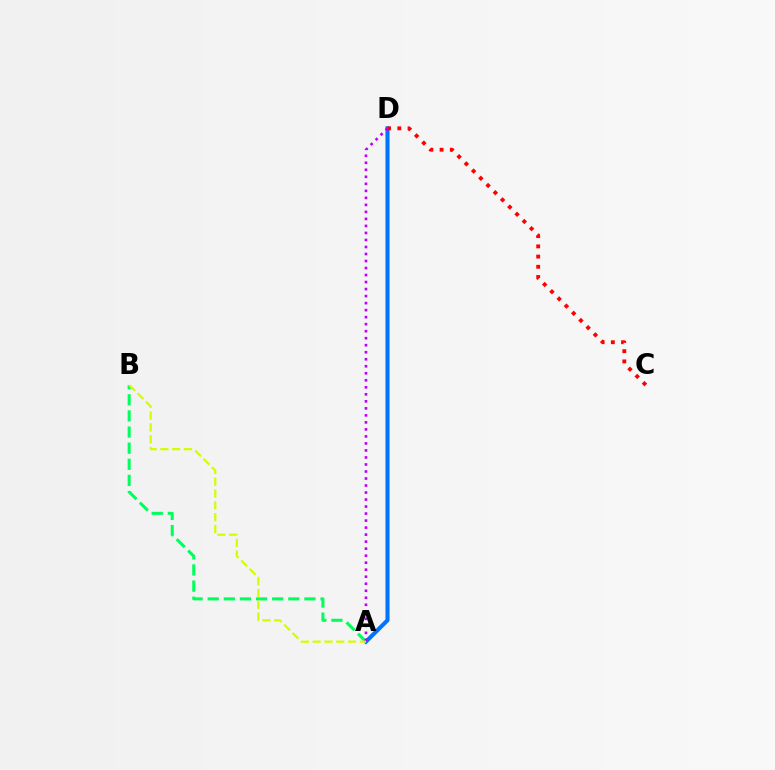{('A', 'B'): [{'color': '#00ff5c', 'line_style': 'dashed', 'thickness': 2.19}, {'color': '#d1ff00', 'line_style': 'dashed', 'thickness': 1.6}], ('A', 'D'): [{'color': '#0074ff', 'line_style': 'solid', 'thickness': 2.94}, {'color': '#b900ff', 'line_style': 'dotted', 'thickness': 1.91}], ('C', 'D'): [{'color': '#ff0000', 'line_style': 'dotted', 'thickness': 2.78}]}